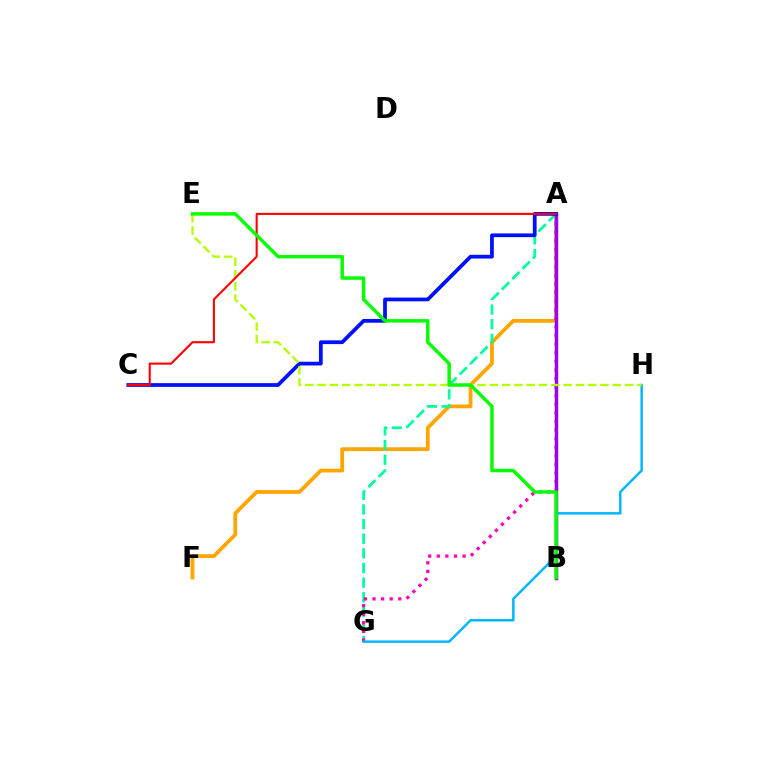{('A', 'F'): [{'color': '#ffa500', 'line_style': 'solid', 'thickness': 2.72}], ('A', 'G'): [{'color': '#00ff9d', 'line_style': 'dashed', 'thickness': 1.99}, {'color': '#ff00bd', 'line_style': 'dotted', 'thickness': 2.33}], ('A', 'B'): [{'color': '#9b00ff', 'line_style': 'solid', 'thickness': 2.49}], ('G', 'H'): [{'color': '#00b5ff', 'line_style': 'solid', 'thickness': 1.78}], ('A', 'C'): [{'color': '#0010ff', 'line_style': 'solid', 'thickness': 2.7}, {'color': '#ff0000', 'line_style': 'solid', 'thickness': 1.51}], ('E', 'H'): [{'color': '#b3ff00', 'line_style': 'dashed', 'thickness': 1.67}], ('B', 'E'): [{'color': '#08ff00', 'line_style': 'solid', 'thickness': 2.49}]}